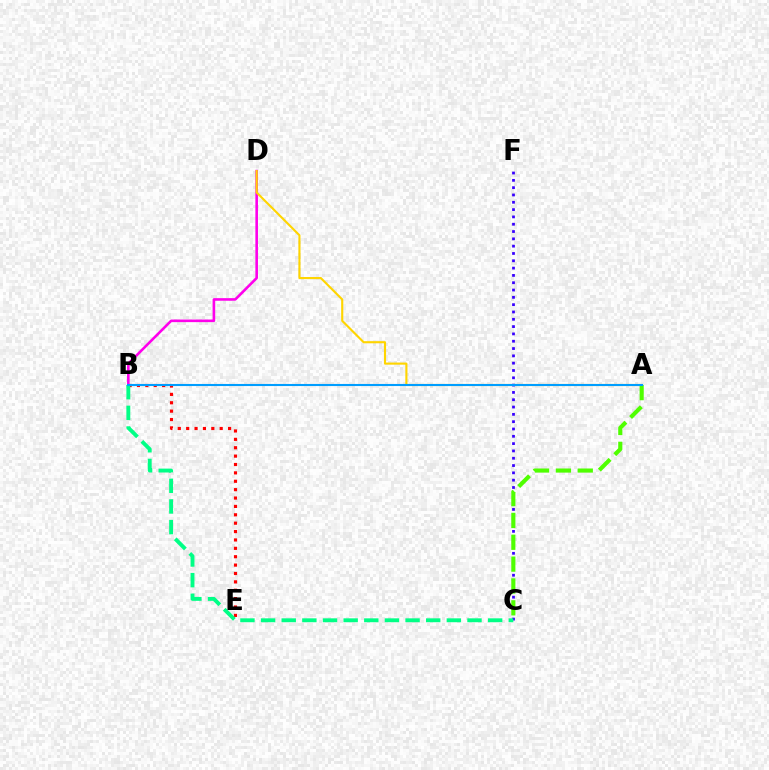{('C', 'F'): [{'color': '#3700ff', 'line_style': 'dotted', 'thickness': 1.99}], ('B', 'E'): [{'color': '#ff0000', 'line_style': 'dotted', 'thickness': 2.28}], ('B', 'D'): [{'color': '#ff00ed', 'line_style': 'solid', 'thickness': 1.87}], ('A', 'D'): [{'color': '#ffd500', 'line_style': 'solid', 'thickness': 1.53}], ('B', 'C'): [{'color': '#00ff86', 'line_style': 'dashed', 'thickness': 2.8}], ('A', 'C'): [{'color': '#4fff00', 'line_style': 'dashed', 'thickness': 2.97}], ('A', 'B'): [{'color': '#009eff', 'line_style': 'solid', 'thickness': 1.51}]}